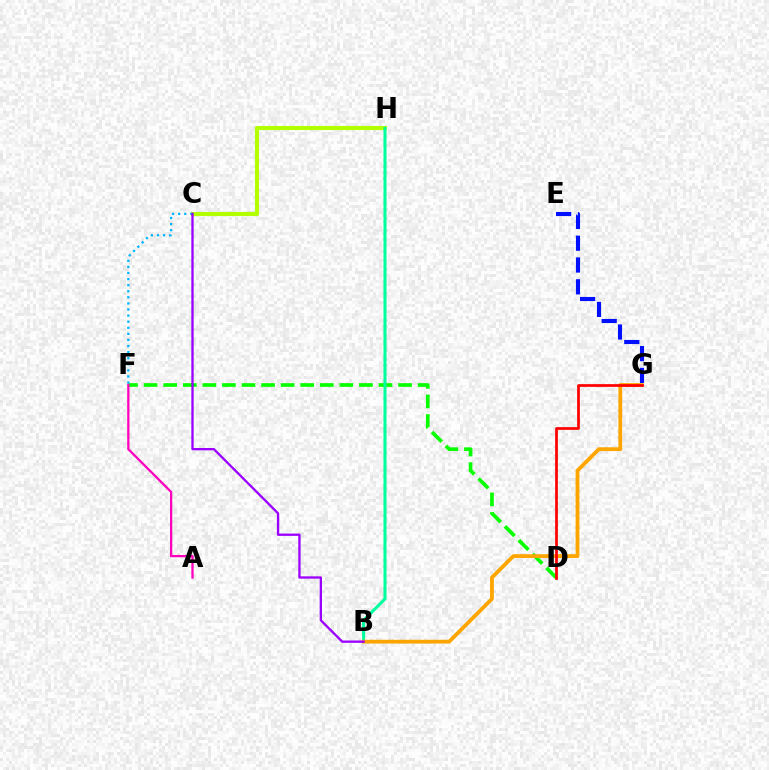{('C', 'H'): [{'color': '#b3ff00', 'line_style': 'solid', 'thickness': 2.96}], ('D', 'F'): [{'color': '#08ff00', 'line_style': 'dashed', 'thickness': 2.66}], ('B', 'H'): [{'color': '#00ff9d', 'line_style': 'solid', 'thickness': 2.2}], ('C', 'F'): [{'color': '#00b5ff', 'line_style': 'dotted', 'thickness': 1.65}], ('E', 'G'): [{'color': '#0010ff', 'line_style': 'dashed', 'thickness': 2.96}], ('A', 'F'): [{'color': '#ff00bd', 'line_style': 'solid', 'thickness': 1.64}], ('B', 'G'): [{'color': '#ffa500', 'line_style': 'solid', 'thickness': 2.74}], ('D', 'G'): [{'color': '#ff0000', 'line_style': 'solid', 'thickness': 1.96}], ('B', 'C'): [{'color': '#9b00ff', 'line_style': 'solid', 'thickness': 1.67}]}